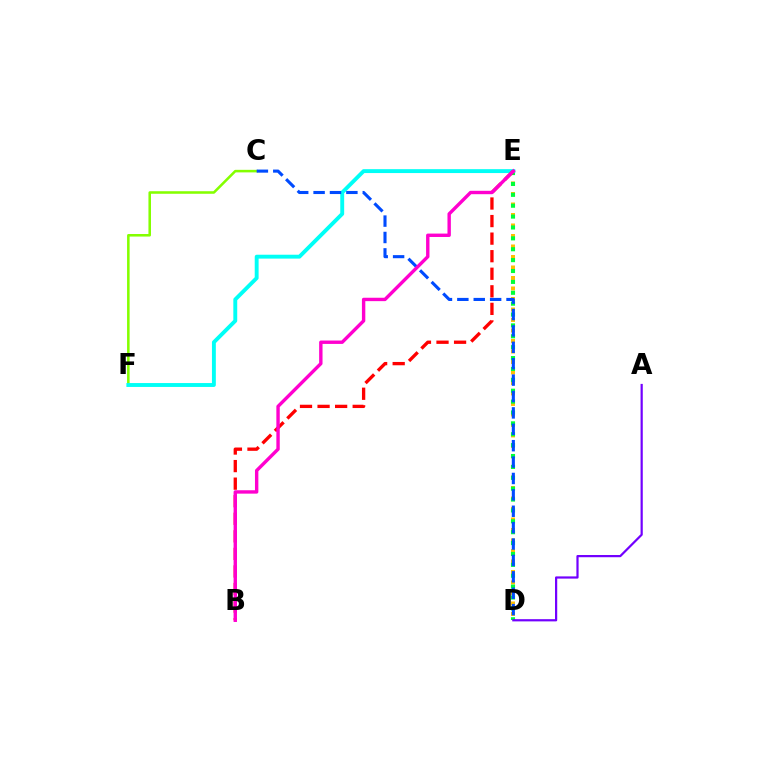{('D', 'E'): [{'color': '#ffbd00', 'line_style': 'dotted', 'thickness': 2.85}, {'color': '#00ff39', 'line_style': 'dotted', 'thickness': 2.96}], ('A', 'D'): [{'color': '#7200ff', 'line_style': 'solid', 'thickness': 1.59}], ('C', 'F'): [{'color': '#84ff00', 'line_style': 'solid', 'thickness': 1.84}], ('E', 'F'): [{'color': '#00fff6', 'line_style': 'solid', 'thickness': 2.8}], ('C', 'D'): [{'color': '#004bff', 'line_style': 'dashed', 'thickness': 2.23}], ('B', 'E'): [{'color': '#ff0000', 'line_style': 'dashed', 'thickness': 2.39}, {'color': '#ff00cf', 'line_style': 'solid', 'thickness': 2.44}]}